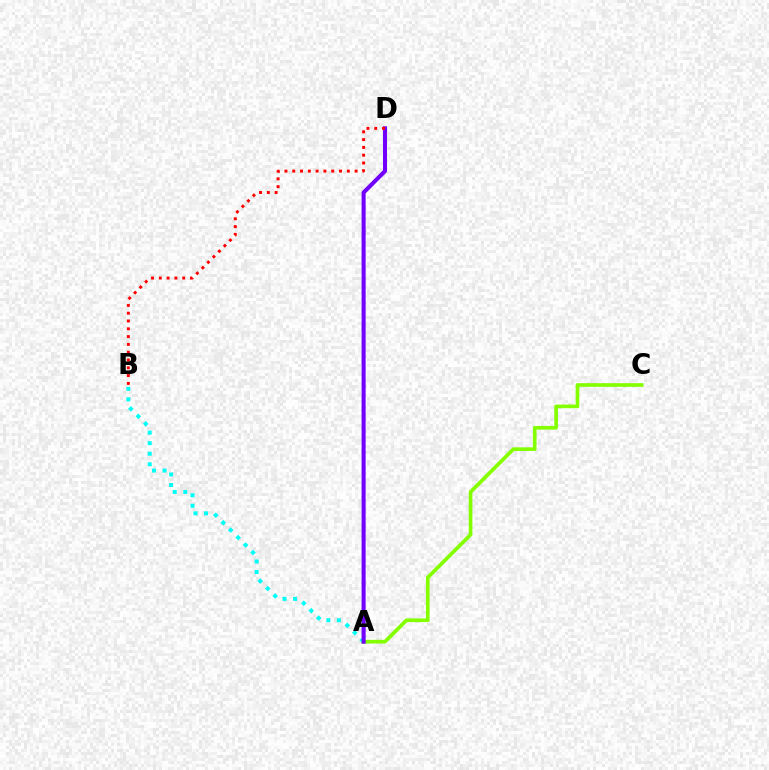{('A', 'B'): [{'color': '#00fff6', 'line_style': 'dotted', 'thickness': 2.86}], ('A', 'C'): [{'color': '#84ff00', 'line_style': 'solid', 'thickness': 2.64}], ('A', 'D'): [{'color': '#7200ff', 'line_style': 'solid', 'thickness': 2.92}], ('B', 'D'): [{'color': '#ff0000', 'line_style': 'dotted', 'thickness': 2.12}]}